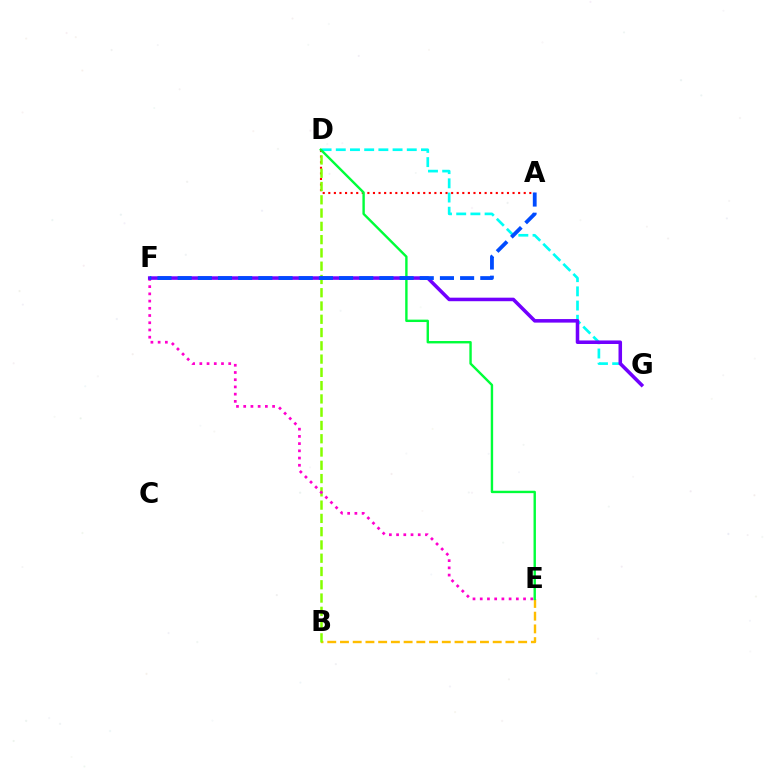{('B', 'E'): [{'color': '#ffbd00', 'line_style': 'dashed', 'thickness': 1.73}], ('A', 'D'): [{'color': '#ff0000', 'line_style': 'dotted', 'thickness': 1.52}], ('B', 'D'): [{'color': '#84ff00', 'line_style': 'dashed', 'thickness': 1.8}], ('E', 'F'): [{'color': '#ff00cf', 'line_style': 'dotted', 'thickness': 1.96}], ('D', 'G'): [{'color': '#00fff6', 'line_style': 'dashed', 'thickness': 1.93}], ('D', 'E'): [{'color': '#00ff39', 'line_style': 'solid', 'thickness': 1.73}], ('F', 'G'): [{'color': '#7200ff', 'line_style': 'solid', 'thickness': 2.55}], ('A', 'F'): [{'color': '#004bff', 'line_style': 'dashed', 'thickness': 2.74}]}